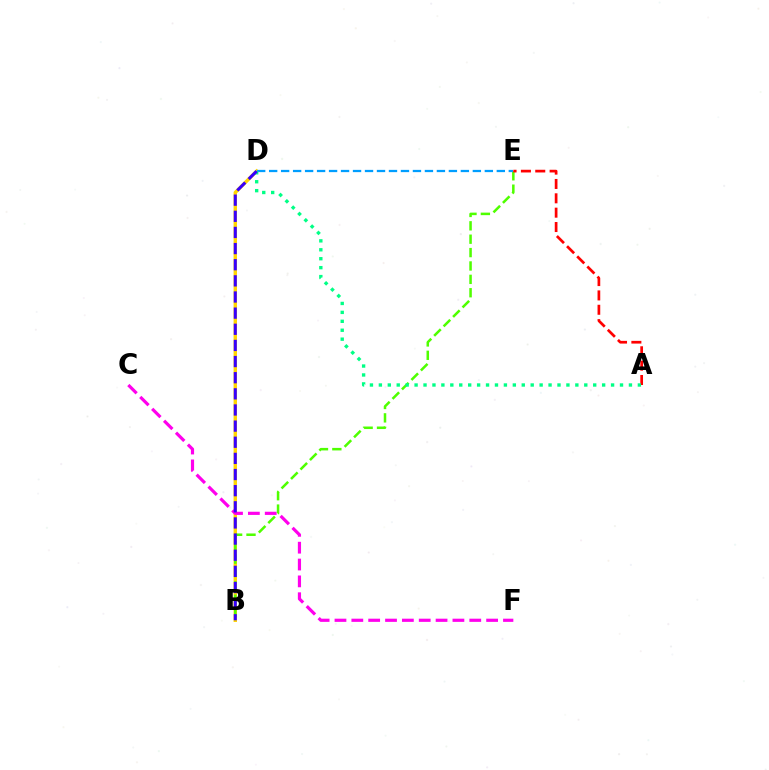{('B', 'D'): [{'color': '#ffd500', 'line_style': 'solid', 'thickness': 2.45}, {'color': '#3700ff', 'line_style': 'dashed', 'thickness': 2.19}], ('C', 'F'): [{'color': '#ff00ed', 'line_style': 'dashed', 'thickness': 2.29}], ('B', 'E'): [{'color': '#4fff00', 'line_style': 'dashed', 'thickness': 1.82}], ('D', 'E'): [{'color': '#009eff', 'line_style': 'dashed', 'thickness': 1.63}], ('A', 'E'): [{'color': '#ff0000', 'line_style': 'dashed', 'thickness': 1.95}], ('A', 'D'): [{'color': '#00ff86', 'line_style': 'dotted', 'thickness': 2.43}]}